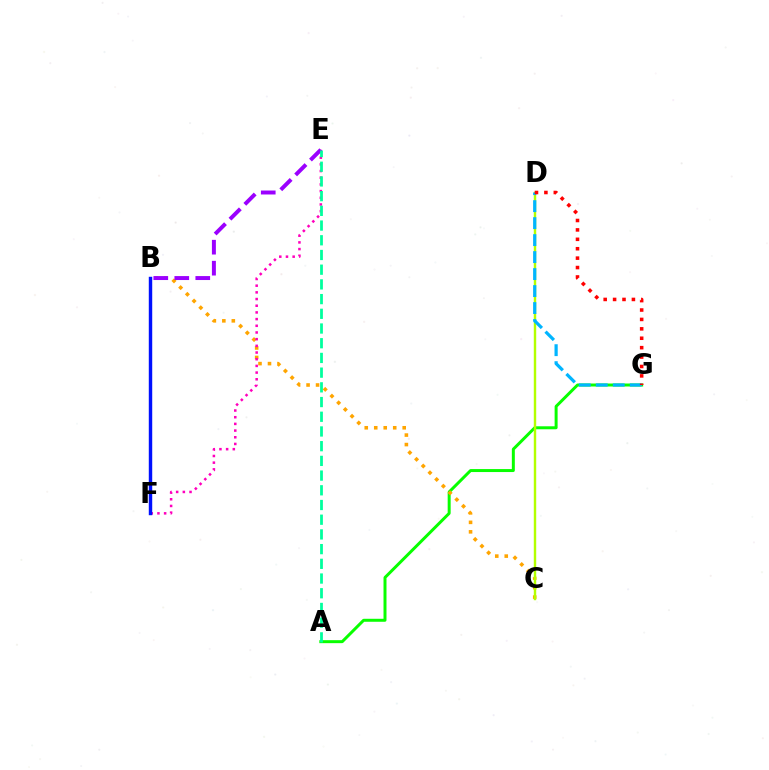{('A', 'G'): [{'color': '#08ff00', 'line_style': 'solid', 'thickness': 2.15}], ('B', 'C'): [{'color': '#ffa500', 'line_style': 'dotted', 'thickness': 2.58}], ('E', 'F'): [{'color': '#ff00bd', 'line_style': 'dotted', 'thickness': 1.82}], ('C', 'D'): [{'color': '#b3ff00', 'line_style': 'solid', 'thickness': 1.74}], ('B', 'E'): [{'color': '#9b00ff', 'line_style': 'dashed', 'thickness': 2.85}], ('B', 'F'): [{'color': '#0010ff', 'line_style': 'solid', 'thickness': 2.47}], ('D', 'G'): [{'color': '#00b5ff', 'line_style': 'dashed', 'thickness': 2.31}, {'color': '#ff0000', 'line_style': 'dotted', 'thickness': 2.56}], ('A', 'E'): [{'color': '#00ff9d', 'line_style': 'dashed', 'thickness': 2.0}]}